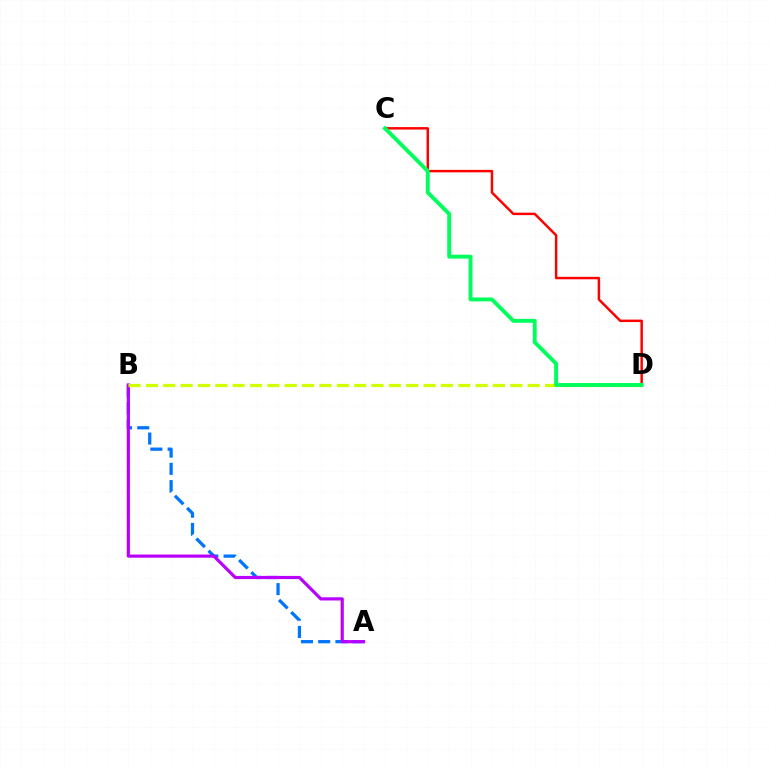{('A', 'B'): [{'color': '#0074ff', 'line_style': 'dashed', 'thickness': 2.34}, {'color': '#b900ff', 'line_style': 'solid', 'thickness': 2.29}], ('C', 'D'): [{'color': '#ff0000', 'line_style': 'solid', 'thickness': 1.78}, {'color': '#00ff5c', 'line_style': 'solid', 'thickness': 2.8}], ('B', 'D'): [{'color': '#d1ff00', 'line_style': 'dashed', 'thickness': 2.36}]}